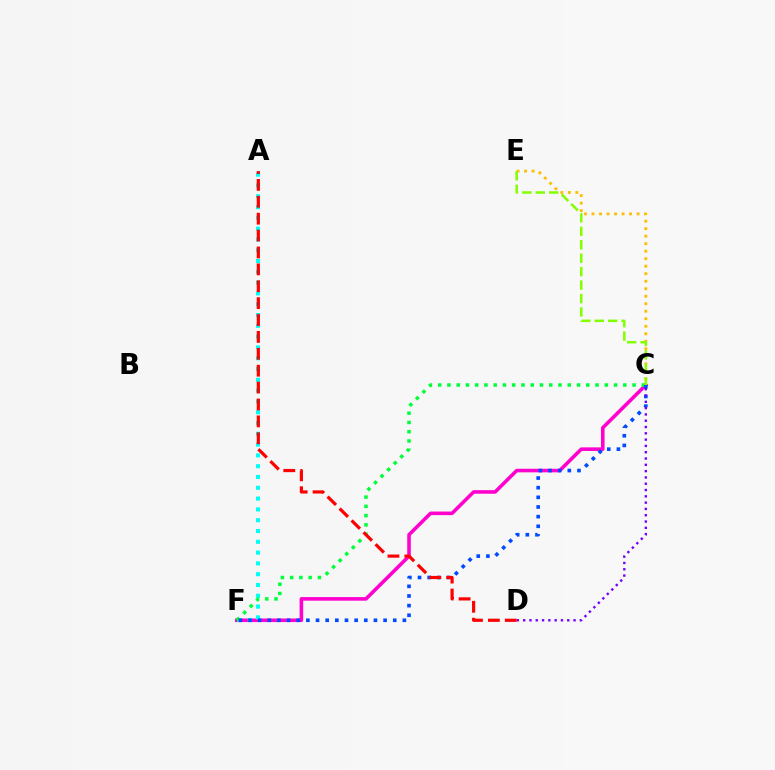{('C', 'F'): [{'color': '#ff00cf', 'line_style': 'solid', 'thickness': 2.58}, {'color': '#00ff39', 'line_style': 'dotted', 'thickness': 2.51}, {'color': '#004bff', 'line_style': 'dotted', 'thickness': 2.62}], ('A', 'F'): [{'color': '#00fff6', 'line_style': 'dotted', 'thickness': 2.93}], ('C', 'E'): [{'color': '#ffbd00', 'line_style': 'dotted', 'thickness': 2.04}, {'color': '#84ff00', 'line_style': 'dashed', 'thickness': 1.83}], ('C', 'D'): [{'color': '#7200ff', 'line_style': 'dotted', 'thickness': 1.71}], ('A', 'D'): [{'color': '#ff0000', 'line_style': 'dashed', 'thickness': 2.29}]}